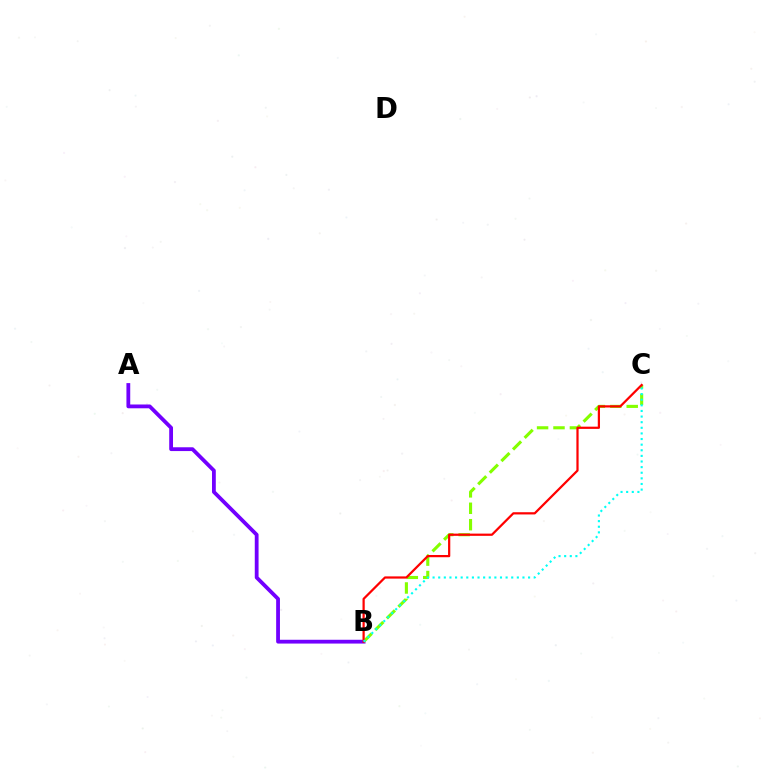{('A', 'B'): [{'color': '#7200ff', 'line_style': 'solid', 'thickness': 2.73}], ('B', 'C'): [{'color': '#84ff00', 'line_style': 'dashed', 'thickness': 2.23}, {'color': '#ff0000', 'line_style': 'solid', 'thickness': 1.6}, {'color': '#00fff6', 'line_style': 'dotted', 'thickness': 1.53}]}